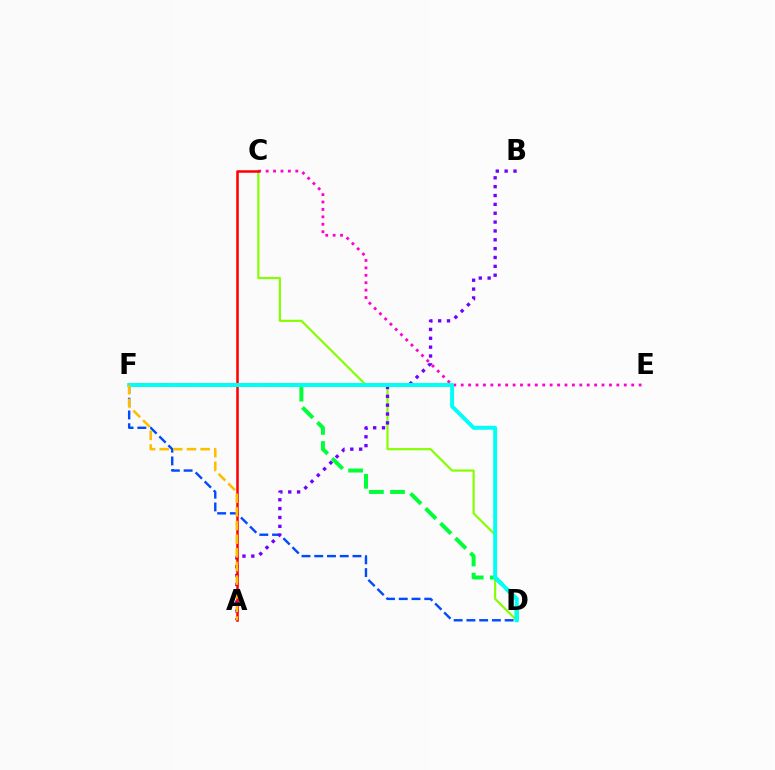{('D', 'F'): [{'color': '#004bff', 'line_style': 'dashed', 'thickness': 1.73}, {'color': '#00ff39', 'line_style': 'dashed', 'thickness': 2.87}, {'color': '#00fff6', 'line_style': 'solid', 'thickness': 2.84}], ('C', 'D'): [{'color': '#84ff00', 'line_style': 'solid', 'thickness': 1.56}], ('A', 'B'): [{'color': '#7200ff', 'line_style': 'dotted', 'thickness': 2.41}], ('C', 'E'): [{'color': '#ff00cf', 'line_style': 'dotted', 'thickness': 2.01}], ('A', 'C'): [{'color': '#ff0000', 'line_style': 'solid', 'thickness': 1.82}], ('A', 'F'): [{'color': '#ffbd00', 'line_style': 'dashed', 'thickness': 1.85}]}